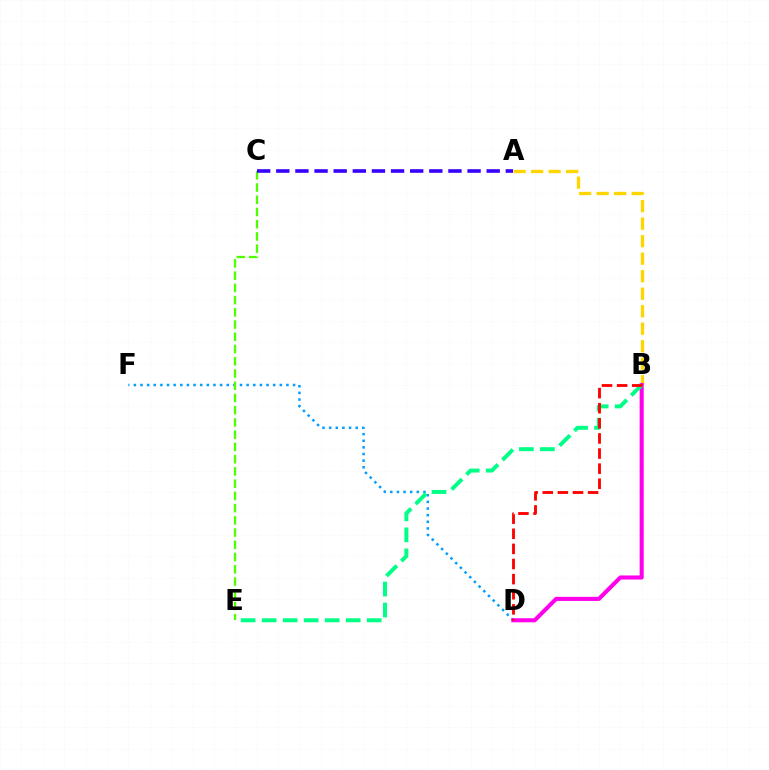{('D', 'F'): [{'color': '#009eff', 'line_style': 'dotted', 'thickness': 1.8}], ('A', 'B'): [{'color': '#ffd500', 'line_style': 'dashed', 'thickness': 2.38}], ('B', 'D'): [{'color': '#ff00ed', 'line_style': 'solid', 'thickness': 2.93}, {'color': '#ff0000', 'line_style': 'dashed', 'thickness': 2.05}], ('C', 'E'): [{'color': '#4fff00', 'line_style': 'dashed', 'thickness': 1.66}], ('B', 'E'): [{'color': '#00ff86', 'line_style': 'dashed', 'thickness': 2.85}], ('A', 'C'): [{'color': '#3700ff', 'line_style': 'dashed', 'thickness': 2.6}]}